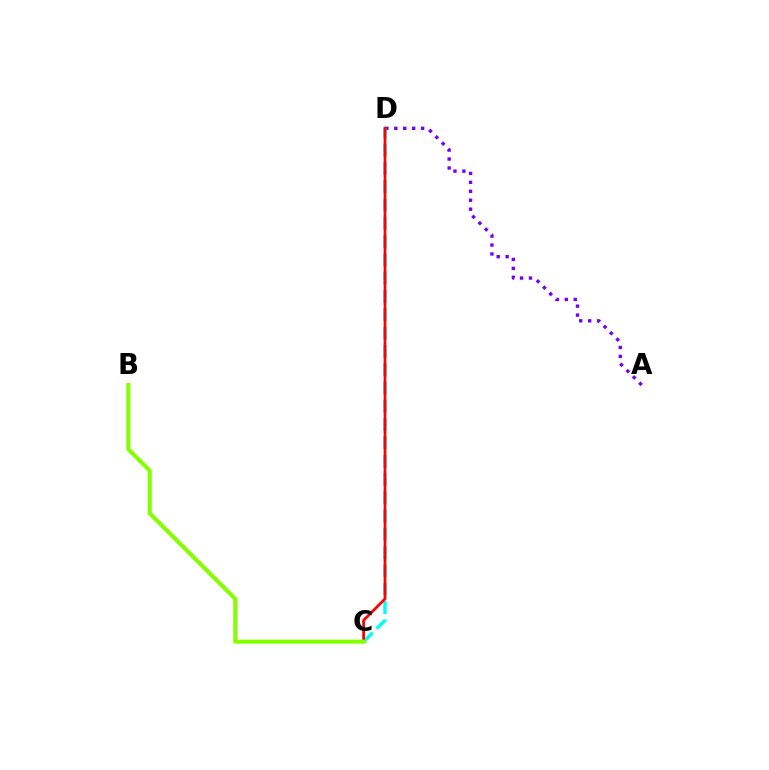{('A', 'D'): [{'color': '#7200ff', 'line_style': 'dotted', 'thickness': 2.43}], ('C', 'D'): [{'color': '#00fff6', 'line_style': 'dashed', 'thickness': 2.49}, {'color': '#ff0000', 'line_style': 'solid', 'thickness': 1.99}], ('B', 'C'): [{'color': '#84ff00', 'line_style': 'solid', 'thickness': 2.93}]}